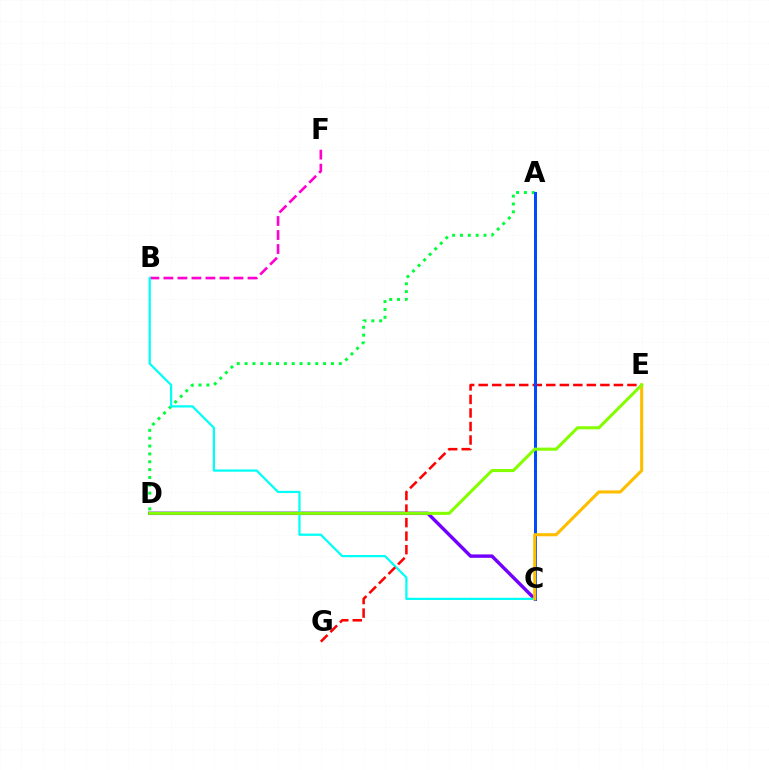{('B', 'F'): [{'color': '#ff00cf', 'line_style': 'dashed', 'thickness': 1.9}], ('C', 'D'): [{'color': '#7200ff', 'line_style': 'solid', 'thickness': 2.46}], ('A', 'D'): [{'color': '#00ff39', 'line_style': 'dotted', 'thickness': 2.13}], ('B', 'C'): [{'color': '#00fff6', 'line_style': 'solid', 'thickness': 1.61}], ('E', 'G'): [{'color': '#ff0000', 'line_style': 'dashed', 'thickness': 1.84}], ('A', 'C'): [{'color': '#004bff', 'line_style': 'solid', 'thickness': 2.15}], ('C', 'E'): [{'color': '#ffbd00', 'line_style': 'solid', 'thickness': 2.23}], ('D', 'E'): [{'color': '#84ff00', 'line_style': 'solid', 'thickness': 2.21}]}